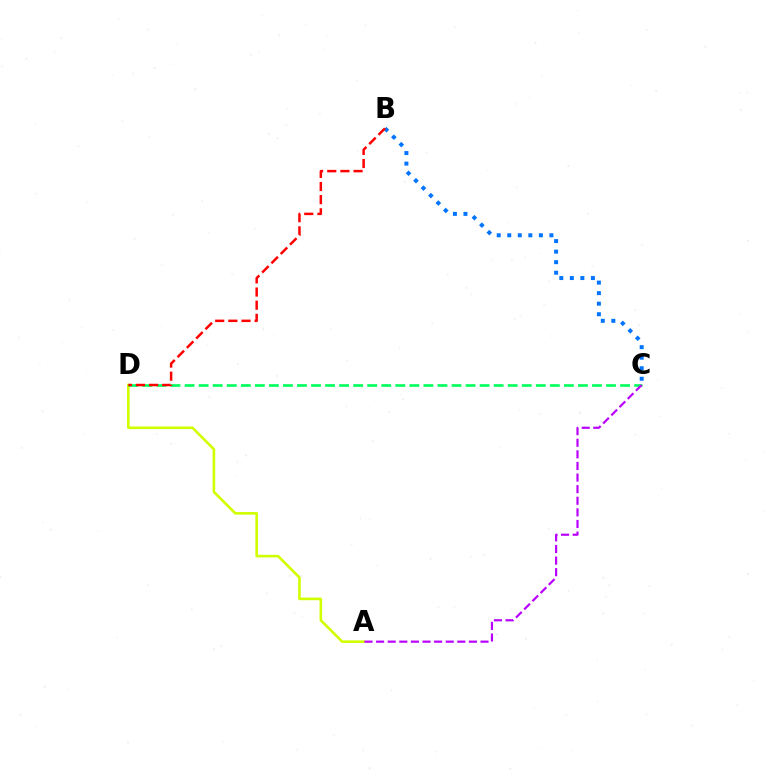{('A', 'D'): [{'color': '#d1ff00', 'line_style': 'solid', 'thickness': 1.89}], ('C', 'D'): [{'color': '#00ff5c', 'line_style': 'dashed', 'thickness': 1.91}], ('B', 'C'): [{'color': '#0074ff', 'line_style': 'dotted', 'thickness': 2.86}], ('A', 'C'): [{'color': '#b900ff', 'line_style': 'dashed', 'thickness': 1.58}], ('B', 'D'): [{'color': '#ff0000', 'line_style': 'dashed', 'thickness': 1.79}]}